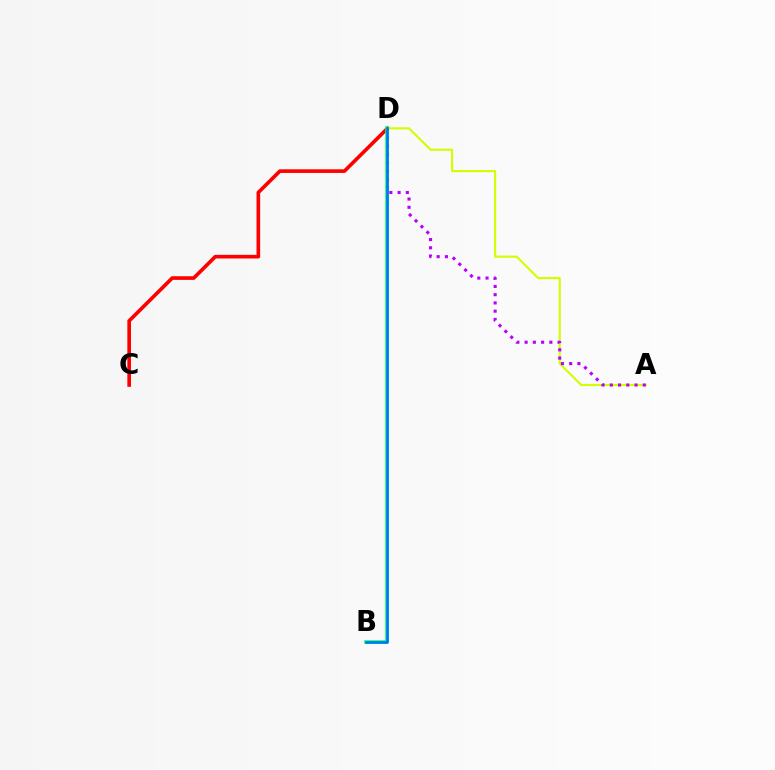{('C', 'D'): [{'color': '#ff0000', 'line_style': 'solid', 'thickness': 2.63}], ('A', 'D'): [{'color': '#d1ff00', 'line_style': 'solid', 'thickness': 1.53}, {'color': '#b900ff', 'line_style': 'dotted', 'thickness': 2.24}], ('B', 'D'): [{'color': '#00ff5c', 'line_style': 'solid', 'thickness': 2.54}, {'color': '#0074ff', 'line_style': 'solid', 'thickness': 1.87}]}